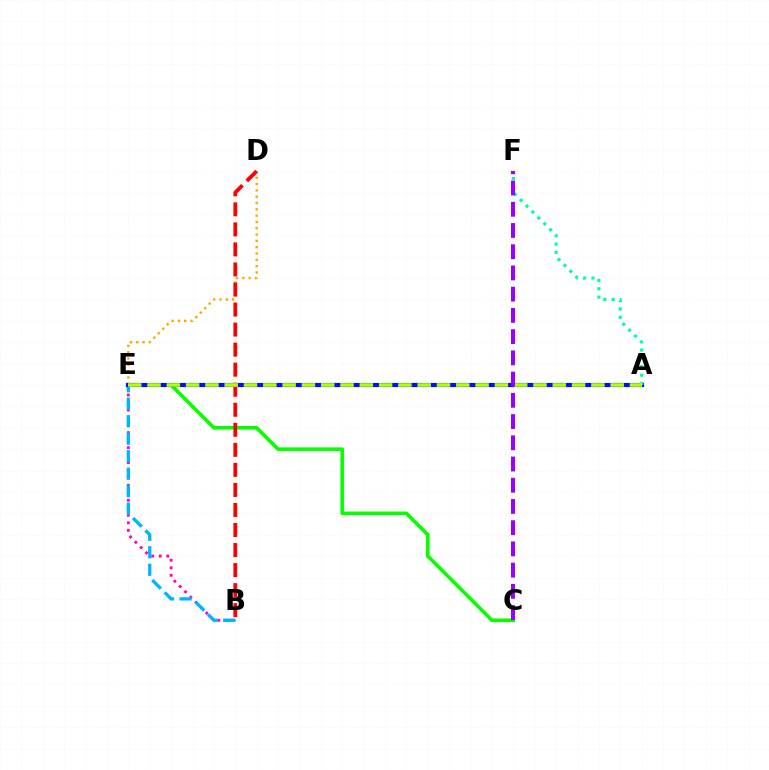{('B', 'E'): [{'color': '#ff00bd', 'line_style': 'dotted', 'thickness': 2.04}, {'color': '#00b5ff', 'line_style': 'dashed', 'thickness': 2.38}], ('C', 'E'): [{'color': '#08ff00', 'line_style': 'solid', 'thickness': 2.6}], ('D', 'E'): [{'color': '#ffa500', 'line_style': 'dotted', 'thickness': 1.72}], ('A', 'E'): [{'color': '#0010ff', 'line_style': 'solid', 'thickness': 2.99}, {'color': '#b3ff00', 'line_style': 'dashed', 'thickness': 2.62}], ('A', 'F'): [{'color': '#00ff9d', 'line_style': 'dotted', 'thickness': 2.26}], ('B', 'D'): [{'color': '#ff0000', 'line_style': 'dashed', 'thickness': 2.72}], ('C', 'F'): [{'color': '#9b00ff', 'line_style': 'dashed', 'thickness': 2.88}]}